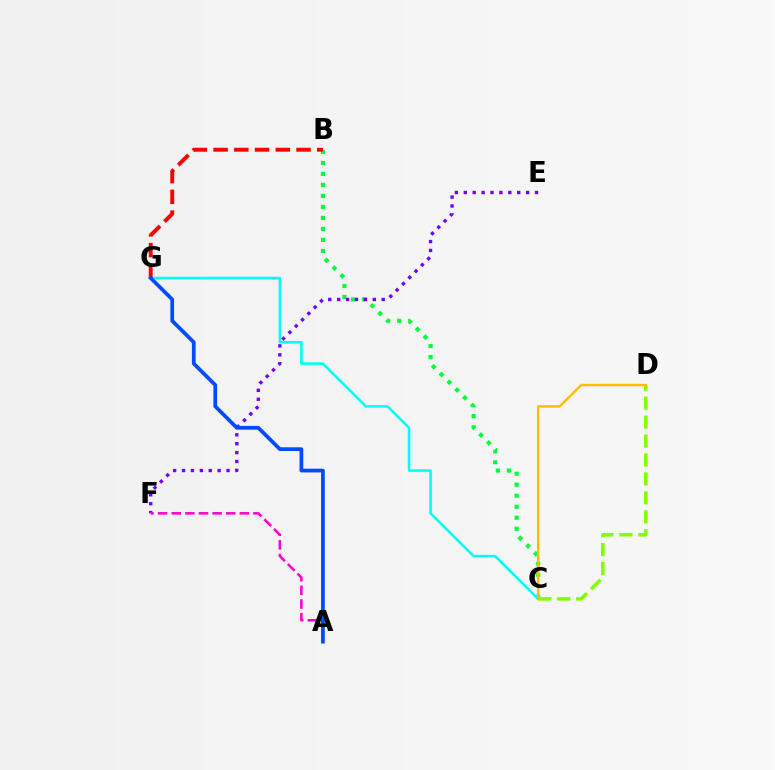{('B', 'C'): [{'color': '#00ff39', 'line_style': 'dotted', 'thickness': 2.99}], ('C', 'G'): [{'color': '#00fff6', 'line_style': 'solid', 'thickness': 1.84}], ('B', 'G'): [{'color': '#ff0000', 'line_style': 'dashed', 'thickness': 2.82}], ('E', 'F'): [{'color': '#7200ff', 'line_style': 'dotted', 'thickness': 2.42}], ('C', 'D'): [{'color': '#84ff00', 'line_style': 'dashed', 'thickness': 2.57}, {'color': '#ffbd00', 'line_style': 'solid', 'thickness': 1.76}], ('A', 'F'): [{'color': '#ff00cf', 'line_style': 'dashed', 'thickness': 1.85}], ('A', 'G'): [{'color': '#004bff', 'line_style': 'solid', 'thickness': 2.69}]}